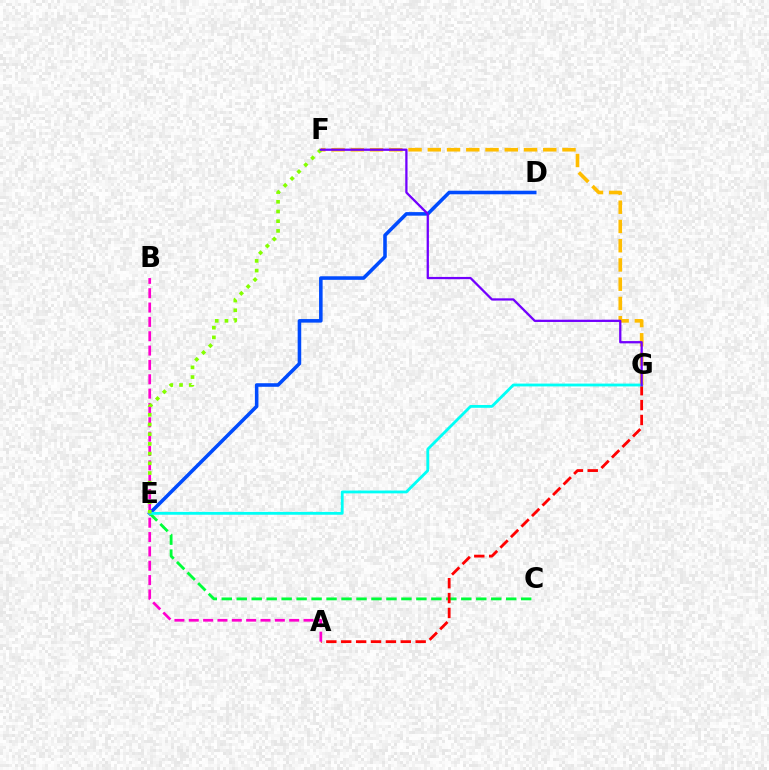{('D', 'E'): [{'color': '#004bff', 'line_style': 'solid', 'thickness': 2.56}], ('C', 'E'): [{'color': '#00ff39', 'line_style': 'dashed', 'thickness': 2.03}], ('A', 'G'): [{'color': '#ff0000', 'line_style': 'dashed', 'thickness': 2.02}], ('F', 'G'): [{'color': '#ffbd00', 'line_style': 'dashed', 'thickness': 2.61}, {'color': '#7200ff', 'line_style': 'solid', 'thickness': 1.63}], ('E', 'G'): [{'color': '#00fff6', 'line_style': 'solid', 'thickness': 2.03}], ('A', 'B'): [{'color': '#ff00cf', 'line_style': 'dashed', 'thickness': 1.95}], ('E', 'F'): [{'color': '#84ff00', 'line_style': 'dotted', 'thickness': 2.64}]}